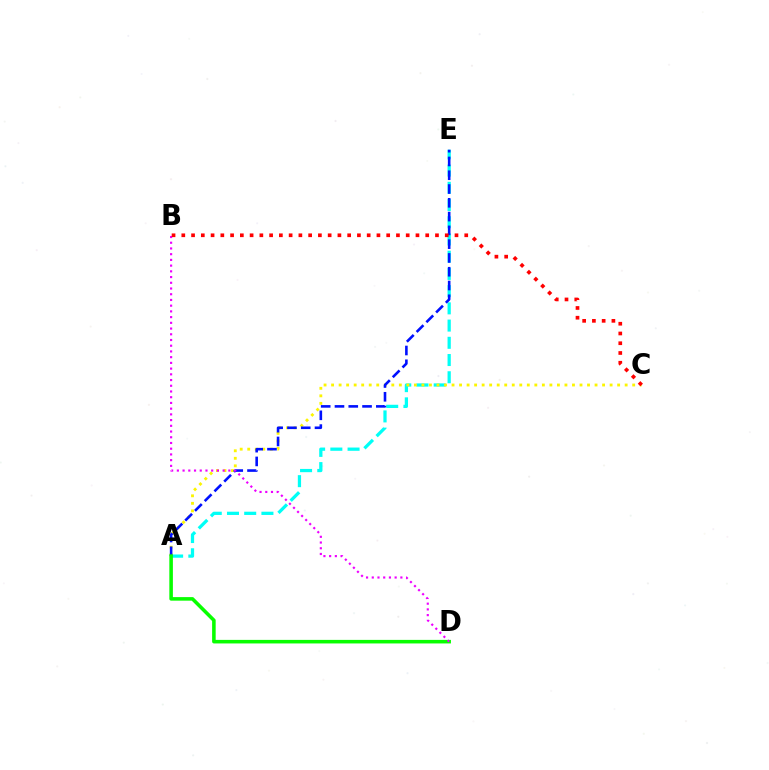{('A', 'E'): [{'color': '#00fff6', 'line_style': 'dashed', 'thickness': 2.34}, {'color': '#0010ff', 'line_style': 'dashed', 'thickness': 1.87}], ('A', 'C'): [{'color': '#fcf500', 'line_style': 'dotted', 'thickness': 2.05}], ('A', 'D'): [{'color': '#08ff00', 'line_style': 'solid', 'thickness': 2.56}], ('B', 'D'): [{'color': '#ee00ff', 'line_style': 'dotted', 'thickness': 1.55}], ('B', 'C'): [{'color': '#ff0000', 'line_style': 'dotted', 'thickness': 2.65}]}